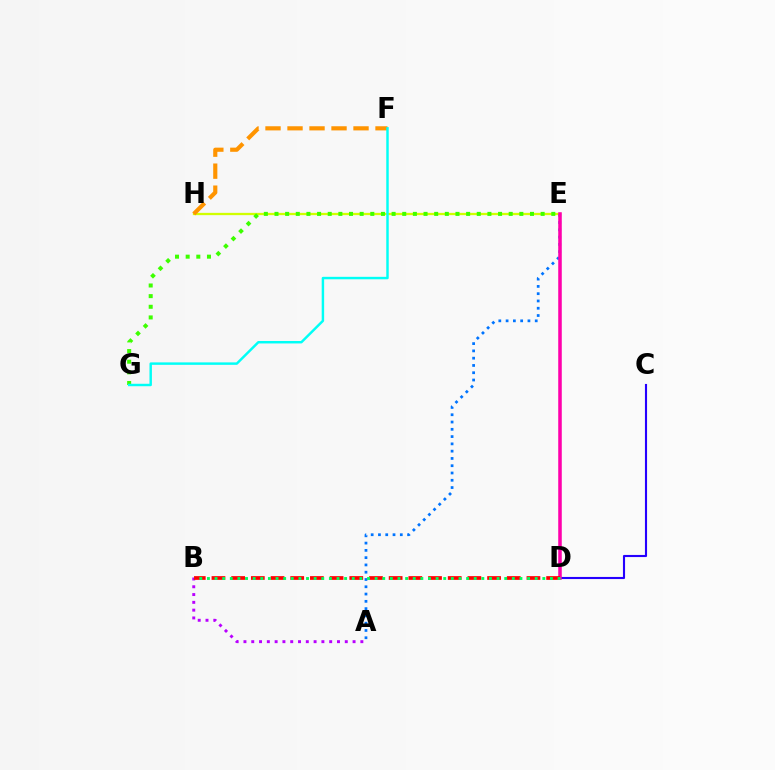{('A', 'B'): [{'color': '#b900ff', 'line_style': 'dotted', 'thickness': 2.12}], ('C', 'D'): [{'color': '#2500ff', 'line_style': 'solid', 'thickness': 1.53}], ('E', 'H'): [{'color': '#d1ff00', 'line_style': 'solid', 'thickness': 1.65}], ('A', 'E'): [{'color': '#0074ff', 'line_style': 'dotted', 'thickness': 1.98}], ('F', 'H'): [{'color': '#ff9400', 'line_style': 'dashed', 'thickness': 2.99}], ('E', 'G'): [{'color': '#3dff00', 'line_style': 'dotted', 'thickness': 2.89}], ('D', 'E'): [{'color': '#ff00ac', 'line_style': 'solid', 'thickness': 2.55}], ('B', 'D'): [{'color': '#ff0000', 'line_style': 'dashed', 'thickness': 2.67}, {'color': '#00ff5c', 'line_style': 'dotted', 'thickness': 2.07}], ('F', 'G'): [{'color': '#00fff6', 'line_style': 'solid', 'thickness': 1.77}]}